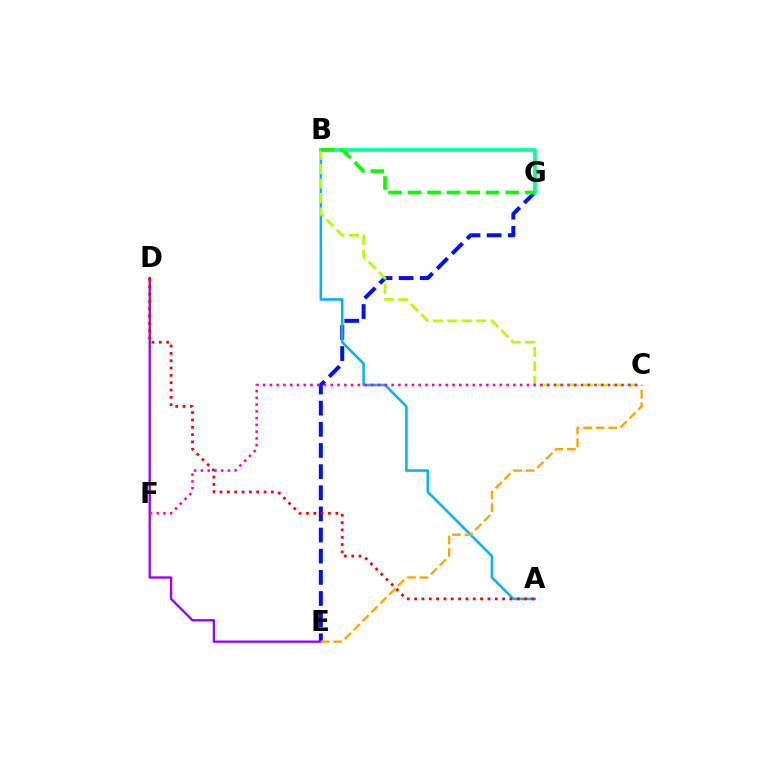{('E', 'G'): [{'color': '#0010ff', 'line_style': 'dashed', 'thickness': 2.87}], ('D', 'E'): [{'color': '#9b00ff', 'line_style': 'solid', 'thickness': 1.68}], ('B', 'G'): [{'color': '#00ff9d', 'line_style': 'solid', 'thickness': 2.63}, {'color': '#08ff00', 'line_style': 'dashed', 'thickness': 2.65}], ('A', 'B'): [{'color': '#00b5ff', 'line_style': 'solid', 'thickness': 1.86}], ('A', 'D'): [{'color': '#ff0000', 'line_style': 'dotted', 'thickness': 1.99}], ('C', 'E'): [{'color': '#ffa500', 'line_style': 'dashed', 'thickness': 1.7}], ('B', 'C'): [{'color': '#b3ff00', 'line_style': 'dashed', 'thickness': 1.96}], ('C', 'F'): [{'color': '#ff00bd', 'line_style': 'dotted', 'thickness': 1.84}]}